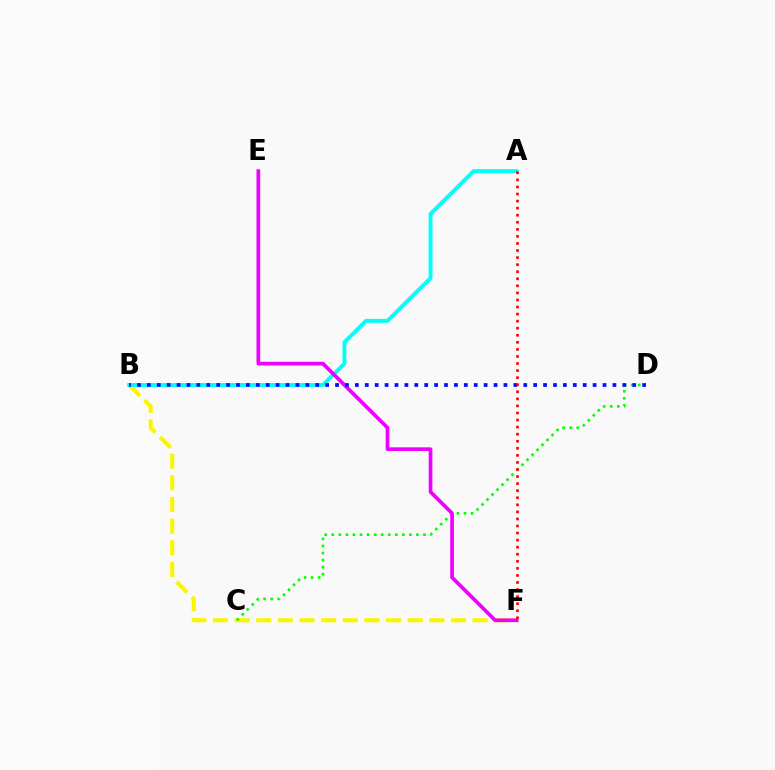{('B', 'F'): [{'color': '#fcf500', 'line_style': 'dashed', 'thickness': 2.94}], ('A', 'B'): [{'color': '#00fff6', 'line_style': 'solid', 'thickness': 2.81}], ('C', 'D'): [{'color': '#08ff00', 'line_style': 'dotted', 'thickness': 1.92}], ('E', 'F'): [{'color': '#ee00ff', 'line_style': 'solid', 'thickness': 2.66}], ('B', 'D'): [{'color': '#0010ff', 'line_style': 'dotted', 'thickness': 2.69}], ('A', 'F'): [{'color': '#ff0000', 'line_style': 'dotted', 'thickness': 1.92}]}